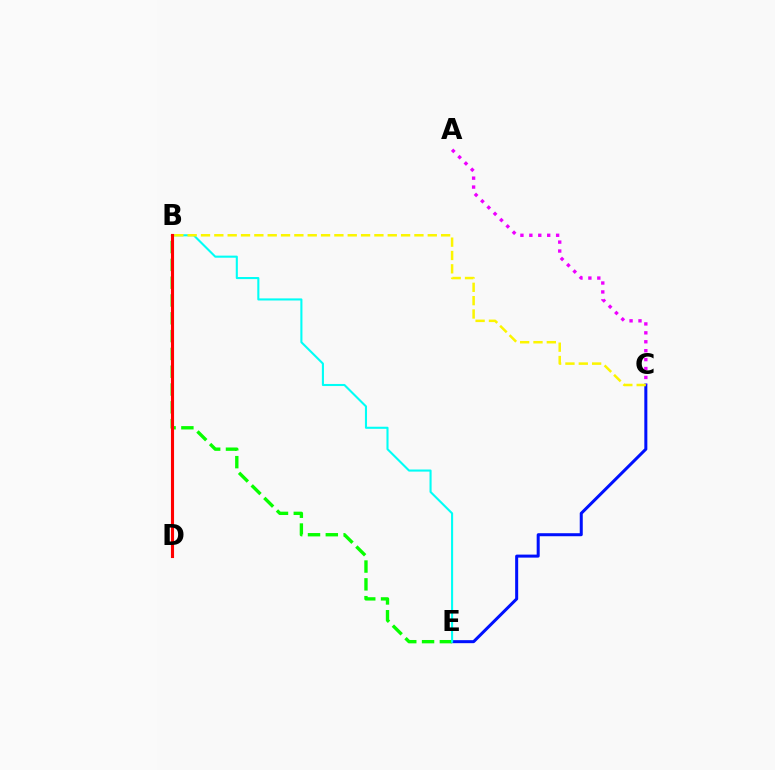{('C', 'E'): [{'color': '#0010ff', 'line_style': 'solid', 'thickness': 2.17}], ('B', 'E'): [{'color': '#08ff00', 'line_style': 'dashed', 'thickness': 2.42}, {'color': '#00fff6', 'line_style': 'solid', 'thickness': 1.5}], ('A', 'C'): [{'color': '#ee00ff', 'line_style': 'dotted', 'thickness': 2.42}], ('B', 'C'): [{'color': '#fcf500', 'line_style': 'dashed', 'thickness': 1.81}], ('B', 'D'): [{'color': '#ff0000', 'line_style': 'solid', 'thickness': 2.24}]}